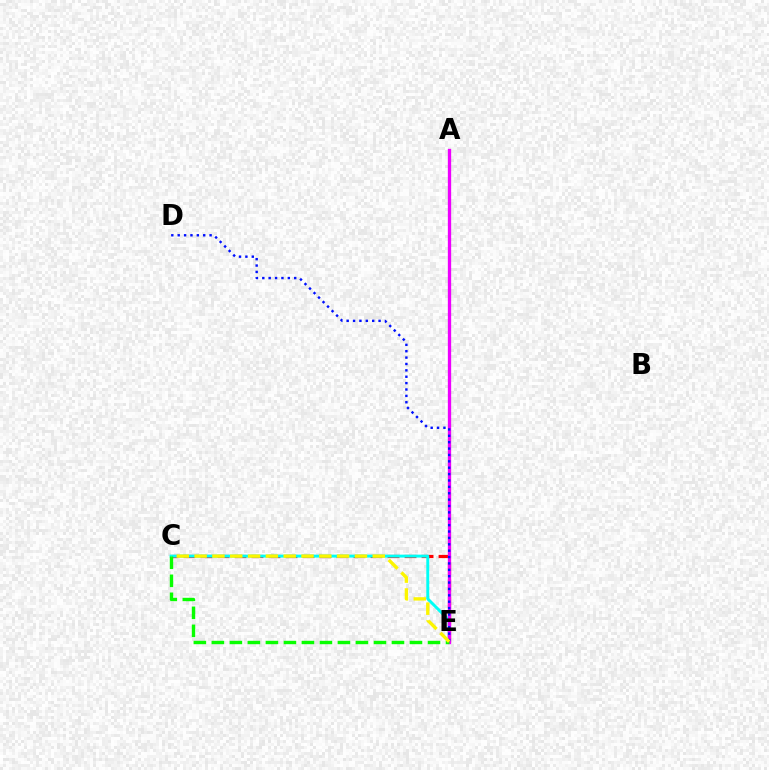{('C', 'E'): [{'color': '#ff0000', 'line_style': 'dashed', 'thickness': 2.31}, {'color': '#00fff6', 'line_style': 'solid', 'thickness': 2.12}, {'color': '#08ff00', 'line_style': 'dashed', 'thickness': 2.45}, {'color': '#fcf500', 'line_style': 'dashed', 'thickness': 2.42}], ('A', 'E'): [{'color': '#ee00ff', 'line_style': 'solid', 'thickness': 2.38}], ('D', 'E'): [{'color': '#0010ff', 'line_style': 'dotted', 'thickness': 1.73}]}